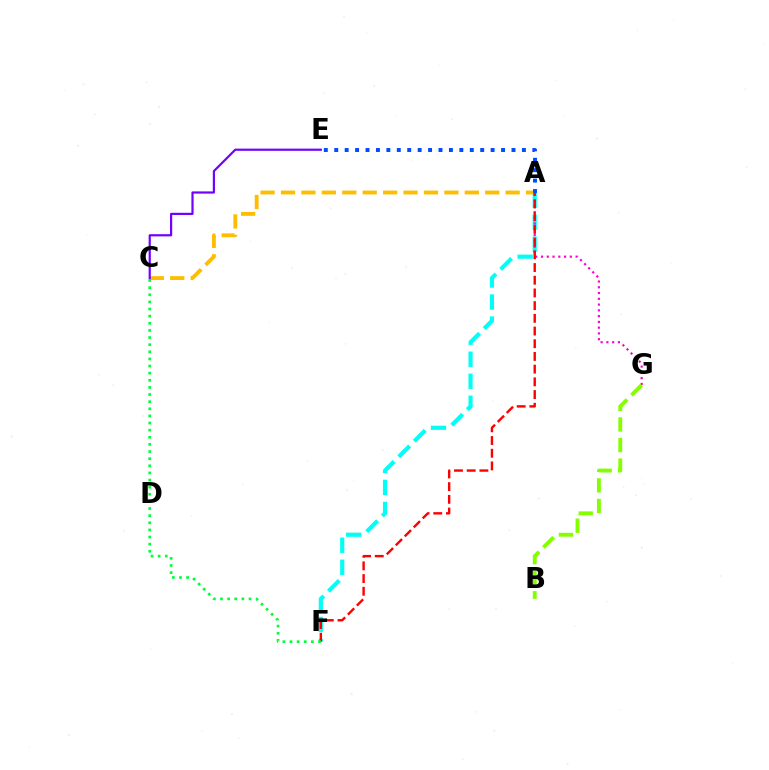{('A', 'F'): [{'color': '#00fff6', 'line_style': 'dashed', 'thickness': 2.99}, {'color': '#ff0000', 'line_style': 'dashed', 'thickness': 1.73}], ('A', 'C'): [{'color': '#ffbd00', 'line_style': 'dashed', 'thickness': 2.77}], ('A', 'G'): [{'color': '#ff00cf', 'line_style': 'dotted', 'thickness': 1.57}], ('C', 'F'): [{'color': '#00ff39', 'line_style': 'dotted', 'thickness': 1.94}], ('C', 'E'): [{'color': '#7200ff', 'line_style': 'solid', 'thickness': 1.58}], ('B', 'G'): [{'color': '#84ff00', 'line_style': 'dashed', 'thickness': 2.79}], ('A', 'E'): [{'color': '#004bff', 'line_style': 'dotted', 'thickness': 2.83}]}